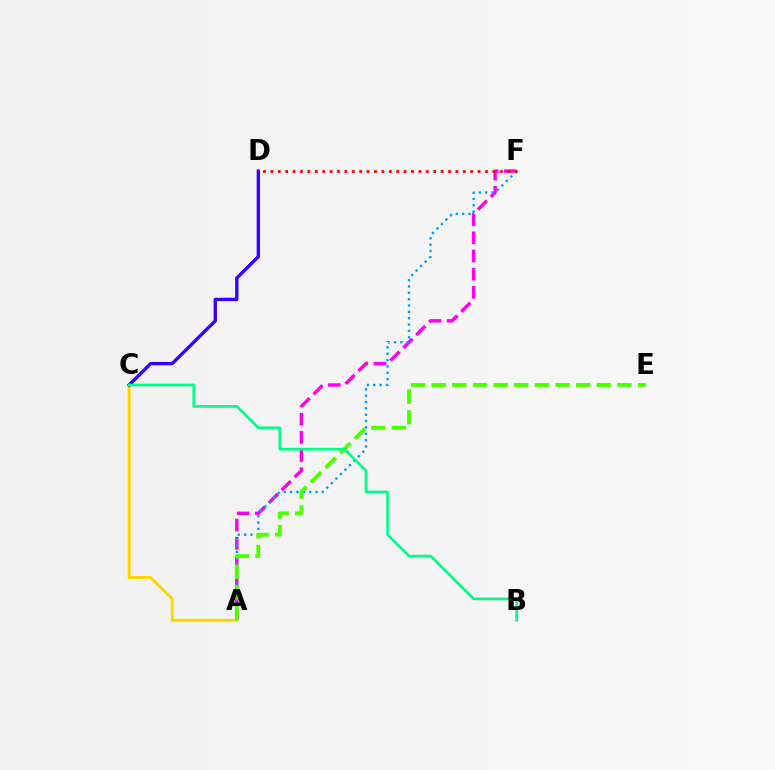{('A', 'F'): [{'color': '#ff00ed', 'line_style': 'dashed', 'thickness': 2.47}, {'color': '#009eff', 'line_style': 'dotted', 'thickness': 1.72}], ('A', 'C'): [{'color': '#ffd500', 'line_style': 'solid', 'thickness': 2.09}], ('D', 'F'): [{'color': '#ff0000', 'line_style': 'dotted', 'thickness': 2.01}], ('C', 'D'): [{'color': '#3700ff', 'line_style': 'solid', 'thickness': 2.42}], ('A', 'E'): [{'color': '#4fff00', 'line_style': 'dashed', 'thickness': 2.8}], ('B', 'C'): [{'color': '#00ff86', 'line_style': 'solid', 'thickness': 1.92}]}